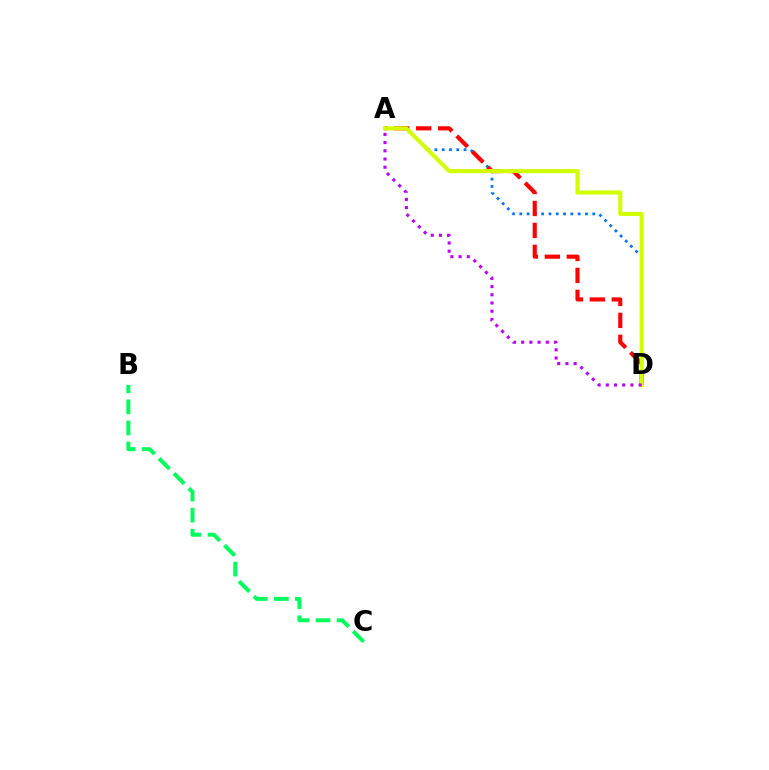{('A', 'D'): [{'color': '#0074ff', 'line_style': 'dotted', 'thickness': 1.98}, {'color': '#ff0000', 'line_style': 'dashed', 'thickness': 2.98}, {'color': '#d1ff00', 'line_style': 'solid', 'thickness': 2.95}, {'color': '#b900ff', 'line_style': 'dotted', 'thickness': 2.23}], ('B', 'C'): [{'color': '#00ff5c', 'line_style': 'dashed', 'thickness': 2.86}]}